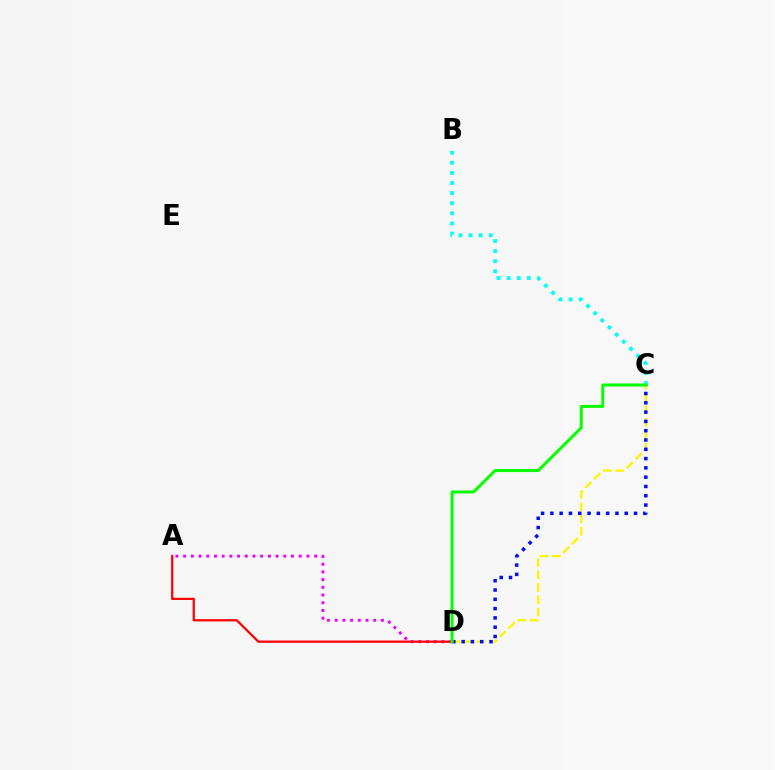{('A', 'D'): [{'color': '#ee00ff', 'line_style': 'dotted', 'thickness': 2.09}, {'color': '#ff0000', 'line_style': 'solid', 'thickness': 1.61}], ('C', 'D'): [{'color': '#fcf500', 'line_style': 'dashed', 'thickness': 1.68}, {'color': '#0010ff', 'line_style': 'dotted', 'thickness': 2.53}, {'color': '#08ff00', 'line_style': 'solid', 'thickness': 2.16}], ('B', 'C'): [{'color': '#00fff6', 'line_style': 'dotted', 'thickness': 2.75}]}